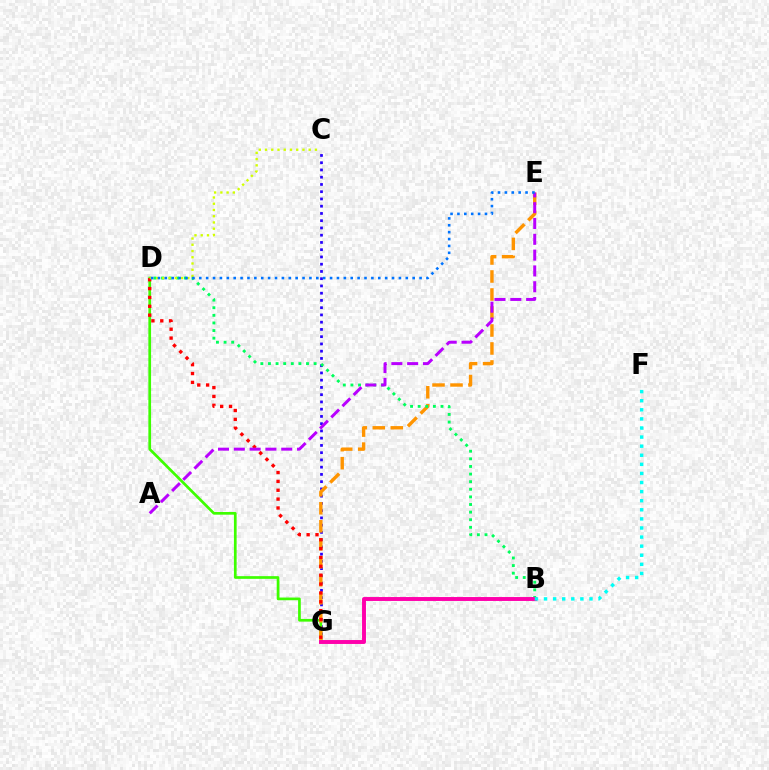{('C', 'G'): [{'color': '#2500ff', 'line_style': 'dotted', 'thickness': 1.97}], ('D', 'G'): [{'color': '#3dff00', 'line_style': 'solid', 'thickness': 1.94}, {'color': '#ff0000', 'line_style': 'dotted', 'thickness': 2.41}], ('E', 'G'): [{'color': '#ff9400', 'line_style': 'dashed', 'thickness': 2.44}], ('B', 'D'): [{'color': '#00ff5c', 'line_style': 'dotted', 'thickness': 2.07}], ('B', 'G'): [{'color': '#ff00ac', 'line_style': 'solid', 'thickness': 2.82}], ('B', 'F'): [{'color': '#00fff6', 'line_style': 'dotted', 'thickness': 2.47}], ('A', 'E'): [{'color': '#b900ff', 'line_style': 'dashed', 'thickness': 2.15}], ('C', 'D'): [{'color': '#d1ff00', 'line_style': 'dotted', 'thickness': 1.7}], ('D', 'E'): [{'color': '#0074ff', 'line_style': 'dotted', 'thickness': 1.87}]}